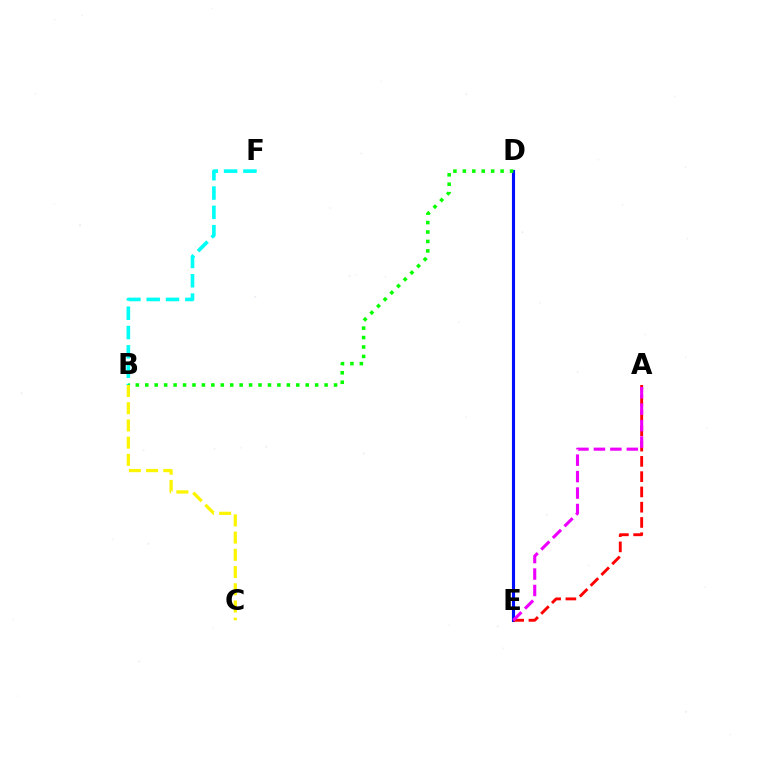{('D', 'E'): [{'color': '#0010ff', 'line_style': 'solid', 'thickness': 2.25}], ('A', 'E'): [{'color': '#ff0000', 'line_style': 'dashed', 'thickness': 2.07}, {'color': '#ee00ff', 'line_style': 'dashed', 'thickness': 2.23}], ('B', 'F'): [{'color': '#00fff6', 'line_style': 'dashed', 'thickness': 2.62}], ('B', 'D'): [{'color': '#08ff00', 'line_style': 'dotted', 'thickness': 2.56}], ('B', 'C'): [{'color': '#fcf500', 'line_style': 'dashed', 'thickness': 2.34}]}